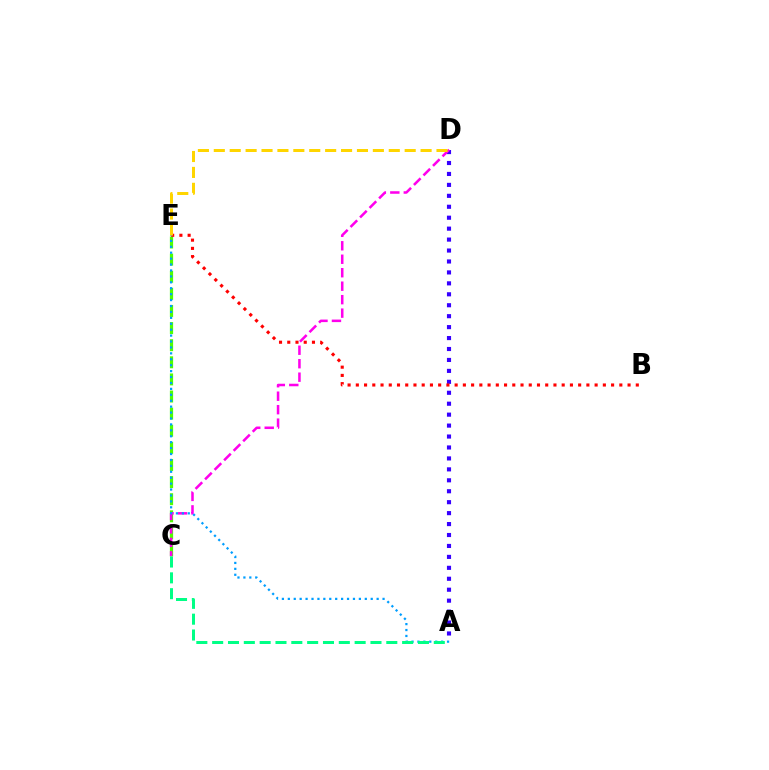{('C', 'E'): [{'color': '#4fff00', 'line_style': 'dashed', 'thickness': 2.32}], ('A', 'D'): [{'color': '#3700ff', 'line_style': 'dotted', 'thickness': 2.97}], ('B', 'E'): [{'color': '#ff0000', 'line_style': 'dotted', 'thickness': 2.24}], ('C', 'D'): [{'color': '#ff00ed', 'line_style': 'dashed', 'thickness': 1.83}], ('A', 'E'): [{'color': '#009eff', 'line_style': 'dotted', 'thickness': 1.61}], ('D', 'E'): [{'color': '#ffd500', 'line_style': 'dashed', 'thickness': 2.16}], ('A', 'C'): [{'color': '#00ff86', 'line_style': 'dashed', 'thickness': 2.15}]}